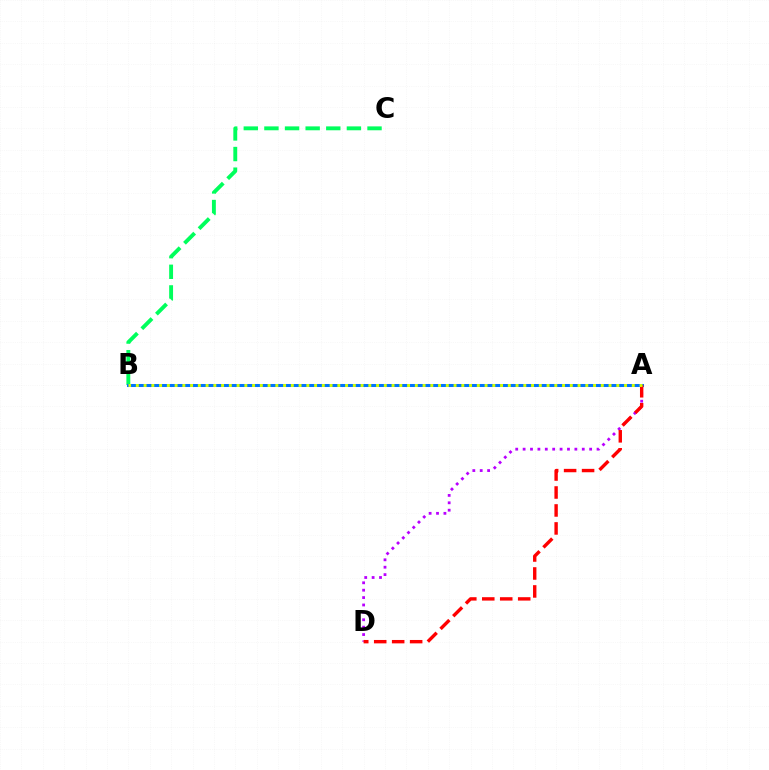{('B', 'C'): [{'color': '#00ff5c', 'line_style': 'dashed', 'thickness': 2.8}], ('A', 'B'): [{'color': '#0074ff', 'line_style': 'solid', 'thickness': 2.18}, {'color': '#d1ff00', 'line_style': 'dotted', 'thickness': 2.11}], ('A', 'D'): [{'color': '#b900ff', 'line_style': 'dotted', 'thickness': 2.01}, {'color': '#ff0000', 'line_style': 'dashed', 'thickness': 2.44}]}